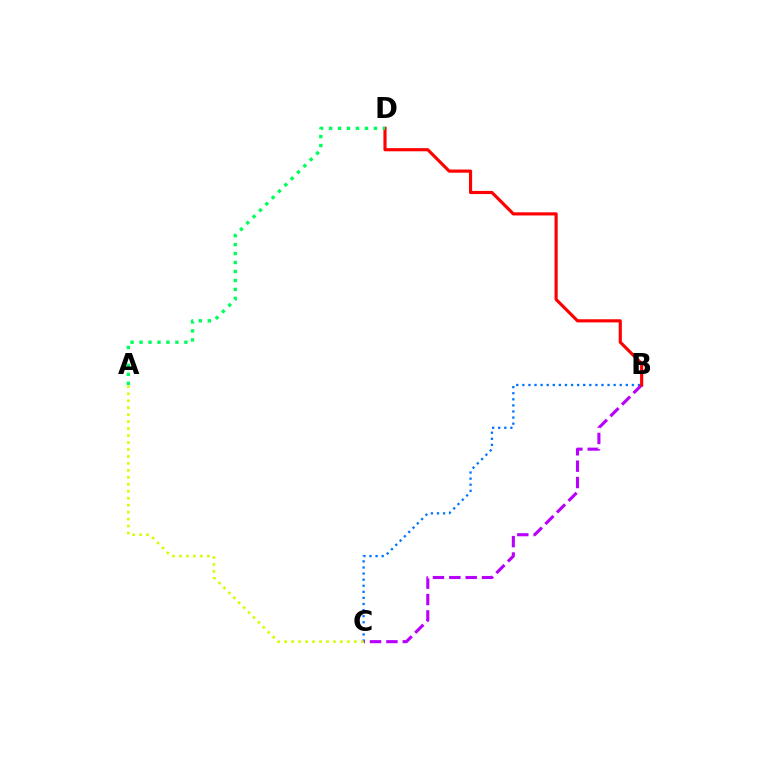{('B', 'C'): [{'color': '#0074ff', 'line_style': 'dotted', 'thickness': 1.65}, {'color': '#b900ff', 'line_style': 'dashed', 'thickness': 2.22}], ('B', 'D'): [{'color': '#ff0000', 'line_style': 'solid', 'thickness': 2.26}], ('A', 'D'): [{'color': '#00ff5c', 'line_style': 'dotted', 'thickness': 2.44}], ('A', 'C'): [{'color': '#d1ff00', 'line_style': 'dotted', 'thickness': 1.89}]}